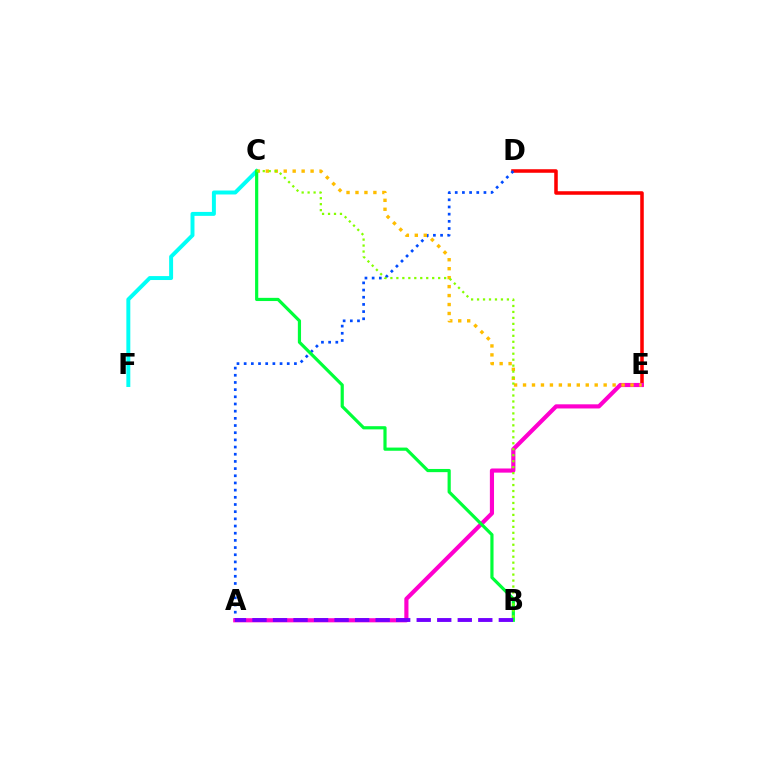{('D', 'E'): [{'color': '#ff0000', 'line_style': 'solid', 'thickness': 2.55}], ('A', 'D'): [{'color': '#004bff', 'line_style': 'dotted', 'thickness': 1.95}], ('C', 'F'): [{'color': '#00fff6', 'line_style': 'solid', 'thickness': 2.84}], ('A', 'E'): [{'color': '#ff00cf', 'line_style': 'solid', 'thickness': 2.99}], ('C', 'E'): [{'color': '#ffbd00', 'line_style': 'dotted', 'thickness': 2.43}], ('B', 'C'): [{'color': '#00ff39', 'line_style': 'solid', 'thickness': 2.29}, {'color': '#84ff00', 'line_style': 'dotted', 'thickness': 1.62}], ('A', 'B'): [{'color': '#7200ff', 'line_style': 'dashed', 'thickness': 2.79}]}